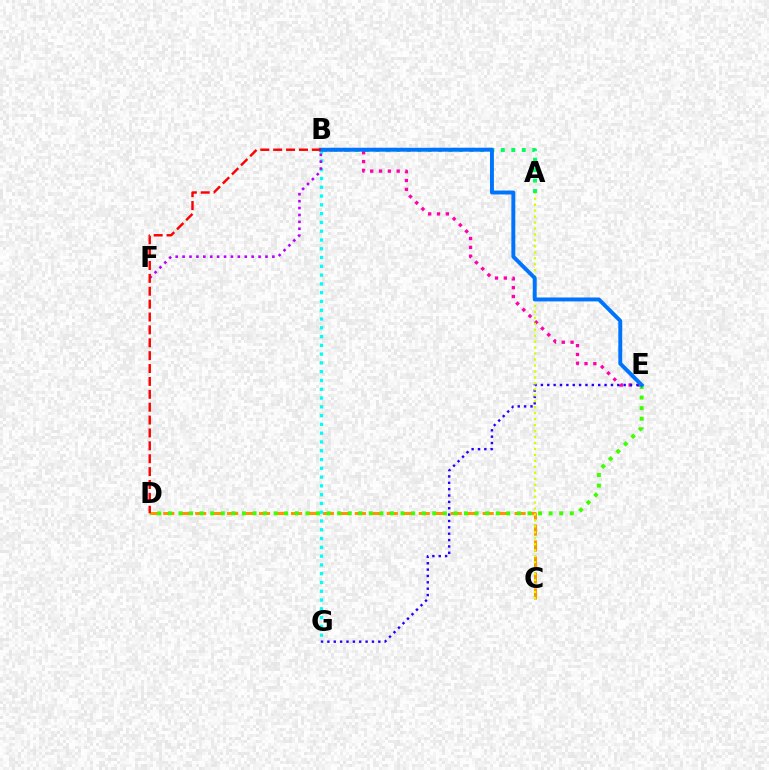{('B', 'E'): [{'color': '#ff00ac', 'line_style': 'dotted', 'thickness': 2.4}, {'color': '#0074ff', 'line_style': 'solid', 'thickness': 2.83}], ('E', 'G'): [{'color': '#2500ff', 'line_style': 'dotted', 'thickness': 1.73}], ('C', 'D'): [{'color': '#ff9400', 'line_style': 'dashed', 'thickness': 2.17}], ('A', 'C'): [{'color': '#d1ff00', 'line_style': 'dotted', 'thickness': 1.62}], ('A', 'B'): [{'color': '#00ff5c', 'line_style': 'dotted', 'thickness': 2.84}], ('D', 'E'): [{'color': '#3dff00', 'line_style': 'dotted', 'thickness': 2.87}], ('B', 'G'): [{'color': '#00fff6', 'line_style': 'dotted', 'thickness': 2.39}], ('B', 'F'): [{'color': '#b900ff', 'line_style': 'dotted', 'thickness': 1.88}], ('B', 'D'): [{'color': '#ff0000', 'line_style': 'dashed', 'thickness': 1.75}]}